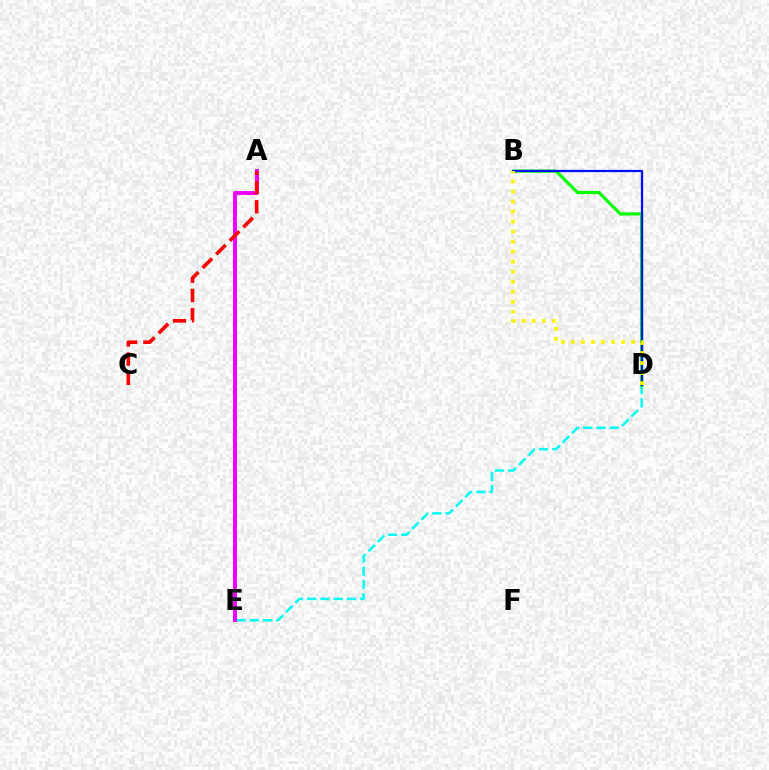{('D', 'E'): [{'color': '#00fff6', 'line_style': 'dashed', 'thickness': 1.8}], ('B', 'D'): [{'color': '#08ff00', 'line_style': 'solid', 'thickness': 2.31}, {'color': '#0010ff', 'line_style': 'solid', 'thickness': 1.6}, {'color': '#fcf500', 'line_style': 'dotted', 'thickness': 2.72}], ('A', 'E'): [{'color': '#ee00ff', 'line_style': 'solid', 'thickness': 2.84}], ('A', 'C'): [{'color': '#ff0000', 'line_style': 'dashed', 'thickness': 2.61}]}